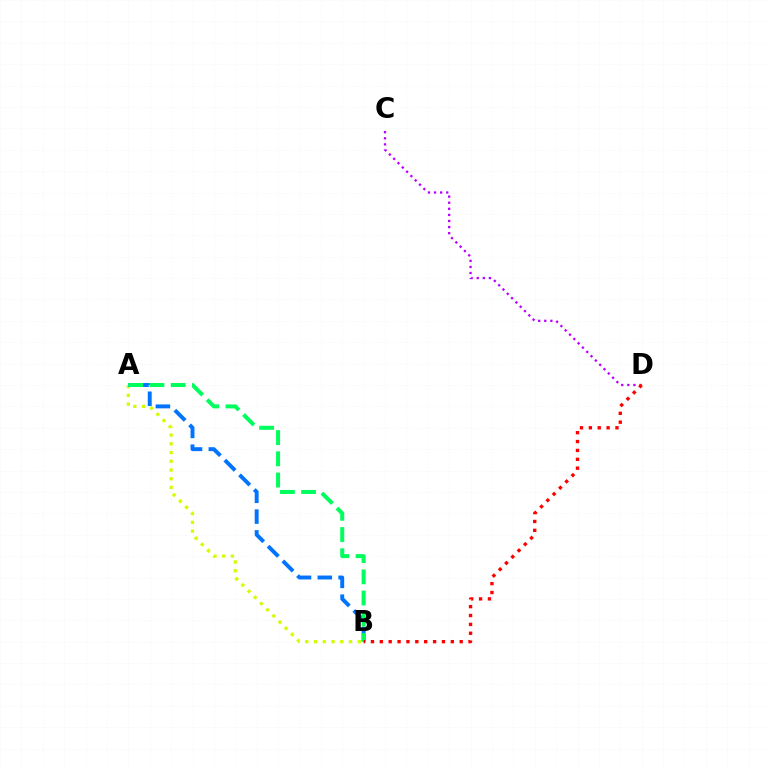{('A', 'B'): [{'color': '#d1ff00', 'line_style': 'dotted', 'thickness': 2.37}, {'color': '#0074ff', 'line_style': 'dashed', 'thickness': 2.83}, {'color': '#00ff5c', 'line_style': 'dashed', 'thickness': 2.88}], ('C', 'D'): [{'color': '#b900ff', 'line_style': 'dotted', 'thickness': 1.65}], ('B', 'D'): [{'color': '#ff0000', 'line_style': 'dotted', 'thickness': 2.41}]}